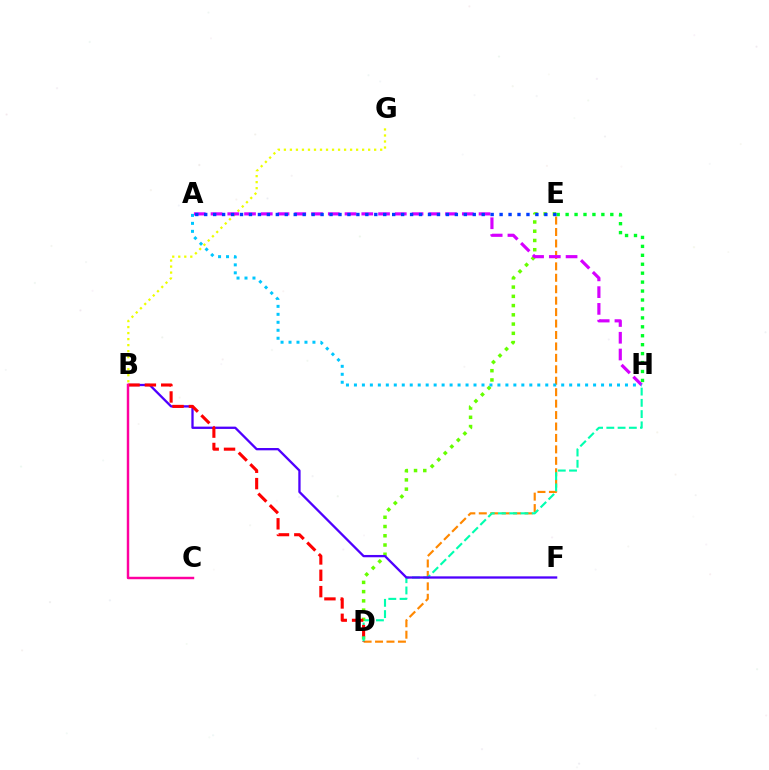{('D', 'E'): [{'color': '#66ff00', 'line_style': 'dotted', 'thickness': 2.51}, {'color': '#ff8800', 'line_style': 'dashed', 'thickness': 1.55}], ('B', 'G'): [{'color': '#eeff00', 'line_style': 'dotted', 'thickness': 1.63}], ('E', 'H'): [{'color': '#00ff27', 'line_style': 'dotted', 'thickness': 2.43}], ('A', 'H'): [{'color': '#d600ff', 'line_style': 'dashed', 'thickness': 2.28}, {'color': '#00c7ff', 'line_style': 'dotted', 'thickness': 2.17}], ('A', 'E'): [{'color': '#003fff', 'line_style': 'dotted', 'thickness': 2.43}], ('D', 'H'): [{'color': '#00ffaf', 'line_style': 'dashed', 'thickness': 1.53}], ('B', 'F'): [{'color': '#4f00ff', 'line_style': 'solid', 'thickness': 1.66}], ('B', 'D'): [{'color': '#ff0000', 'line_style': 'dashed', 'thickness': 2.22}], ('B', 'C'): [{'color': '#ff00a0', 'line_style': 'solid', 'thickness': 1.76}]}